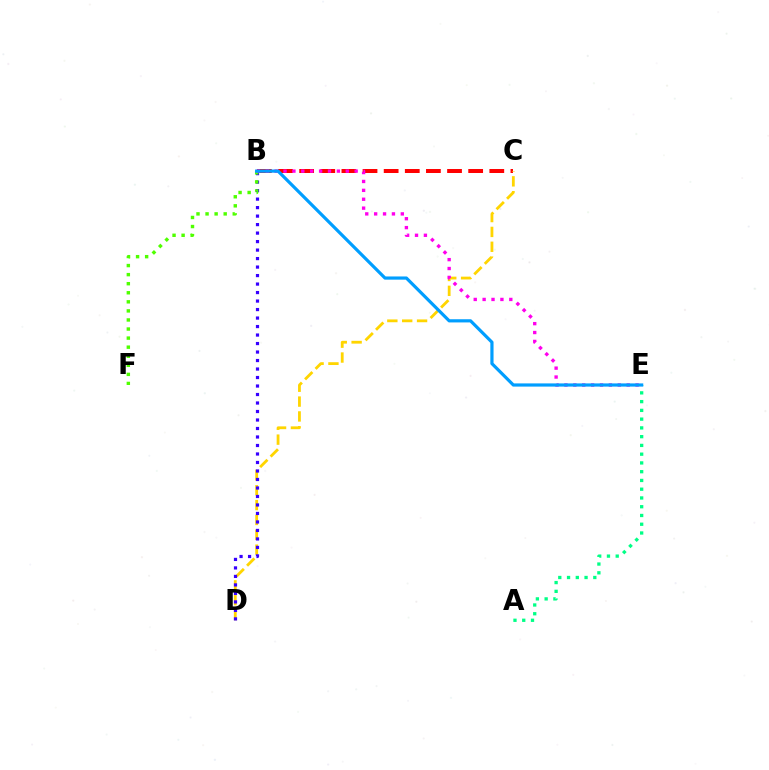{('B', 'C'): [{'color': '#ff0000', 'line_style': 'dashed', 'thickness': 2.87}], ('A', 'E'): [{'color': '#00ff86', 'line_style': 'dotted', 'thickness': 2.38}], ('C', 'D'): [{'color': '#ffd500', 'line_style': 'dashed', 'thickness': 2.02}], ('B', 'D'): [{'color': '#3700ff', 'line_style': 'dotted', 'thickness': 2.31}], ('B', 'F'): [{'color': '#4fff00', 'line_style': 'dotted', 'thickness': 2.46}], ('B', 'E'): [{'color': '#ff00ed', 'line_style': 'dotted', 'thickness': 2.42}, {'color': '#009eff', 'line_style': 'solid', 'thickness': 2.3}]}